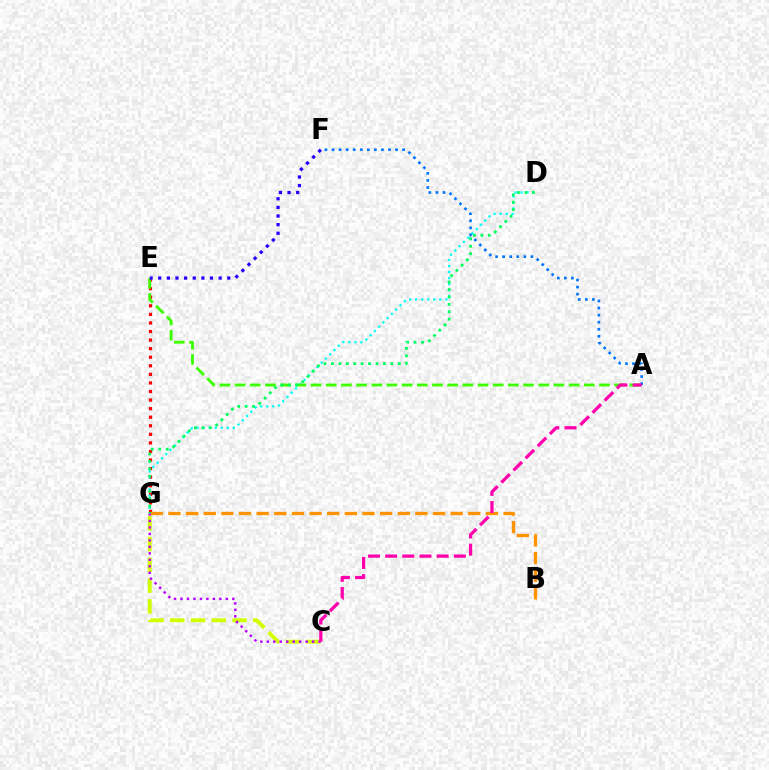{('E', 'G'): [{'color': '#ff0000', 'line_style': 'dotted', 'thickness': 2.33}], ('D', 'G'): [{'color': '#00fff6', 'line_style': 'dotted', 'thickness': 1.64}, {'color': '#00ff5c', 'line_style': 'dotted', 'thickness': 2.02}], ('C', 'G'): [{'color': '#d1ff00', 'line_style': 'dashed', 'thickness': 2.82}, {'color': '#b900ff', 'line_style': 'dotted', 'thickness': 1.76}], ('A', 'F'): [{'color': '#0074ff', 'line_style': 'dotted', 'thickness': 1.92}], ('B', 'G'): [{'color': '#ff9400', 'line_style': 'dashed', 'thickness': 2.4}], ('A', 'E'): [{'color': '#3dff00', 'line_style': 'dashed', 'thickness': 2.06}], ('A', 'C'): [{'color': '#ff00ac', 'line_style': 'dashed', 'thickness': 2.33}], ('E', 'F'): [{'color': '#2500ff', 'line_style': 'dotted', 'thickness': 2.34}]}